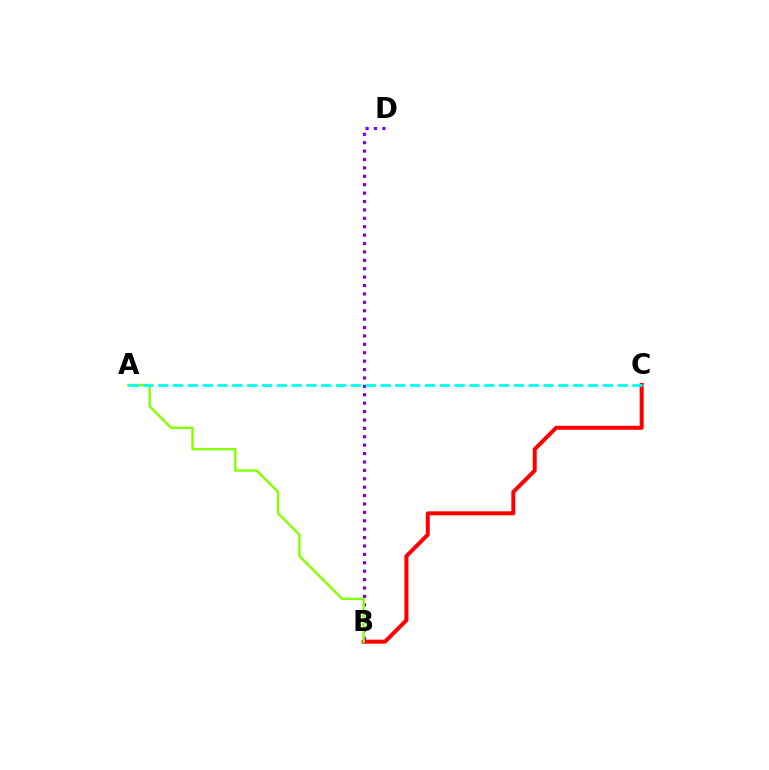{('B', 'D'): [{'color': '#7200ff', 'line_style': 'dotted', 'thickness': 2.28}], ('B', 'C'): [{'color': '#ff0000', 'line_style': 'solid', 'thickness': 2.87}], ('A', 'B'): [{'color': '#84ff00', 'line_style': 'solid', 'thickness': 1.72}], ('A', 'C'): [{'color': '#00fff6', 'line_style': 'dashed', 'thickness': 2.01}]}